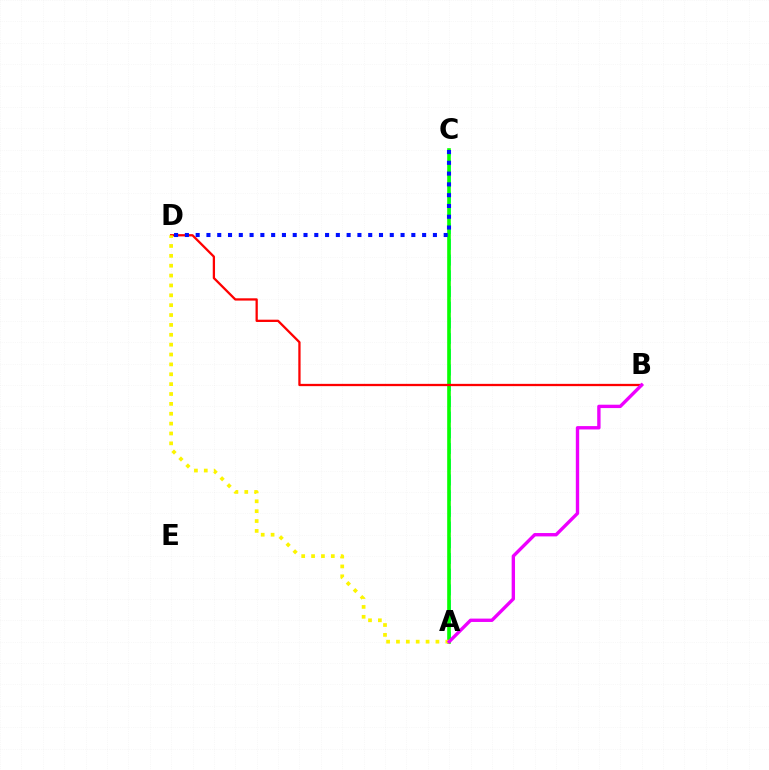{('A', 'C'): [{'color': '#00fff6', 'line_style': 'dashed', 'thickness': 2.13}, {'color': '#08ff00', 'line_style': 'solid', 'thickness': 2.61}], ('B', 'D'): [{'color': '#ff0000', 'line_style': 'solid', 'thickness': 1.64}], ('A', 'D'): [{'color': '#fcf500', 'line_style': 'dotted', 'thickness': 2.68}], ('C', 'D'): [{'color': '#0010ff', 'line_style': 'dotted', 'thickness': 2.93}], ('A', 'B'): [{'color': '#ee00ff', 'line_style': 'solid', 'thickness': 2.42}]}